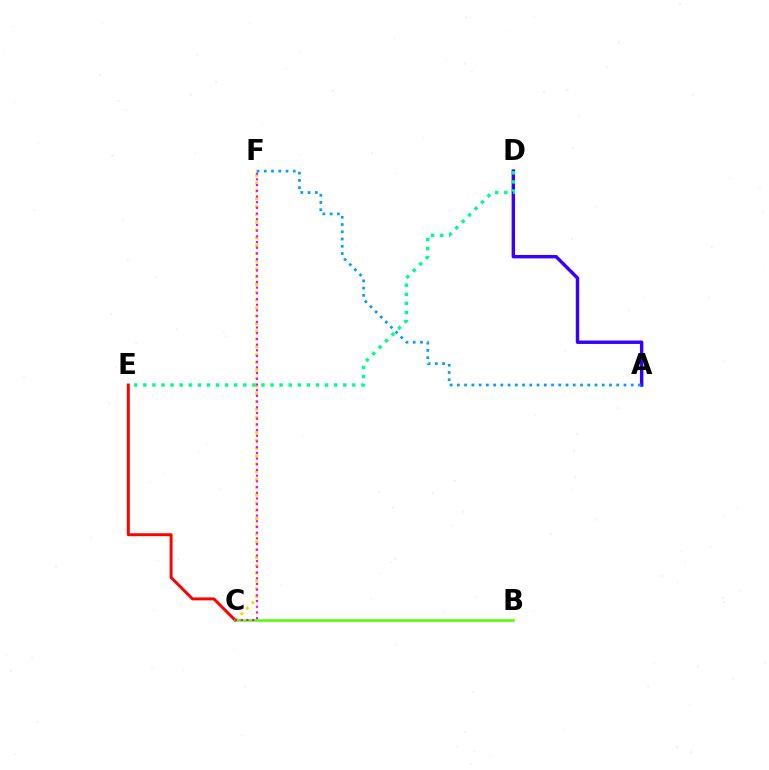{('C', 'F'): [{'color': '#ffd500', 'line_style': 'dotted', 'thickness': 2.12}, {'color': '#ff00ed', 'line_style': 'dotted', 'thickness': 1.55}], ('C', 'E'): [{'color': '#ff0000', 'line_style': 'solid', 'thickness': 2.12}], ('A', 'D'): [{'color': '#3700ff', 'line_style': 'solid', 'thickness': 2.47}], ('D', 'E'): [{'color': '#00ff86', 'line_style': 'dotted', 'thickness': 2.47}], ('B', 'C'): [{'color': '#4fff00', 'line_style': 'solid', 'thickness': 1.82}], ('A', 'F'): [{'color': '#009eff', 'line_style': 'dotted', 'thickness': 1.97}]}